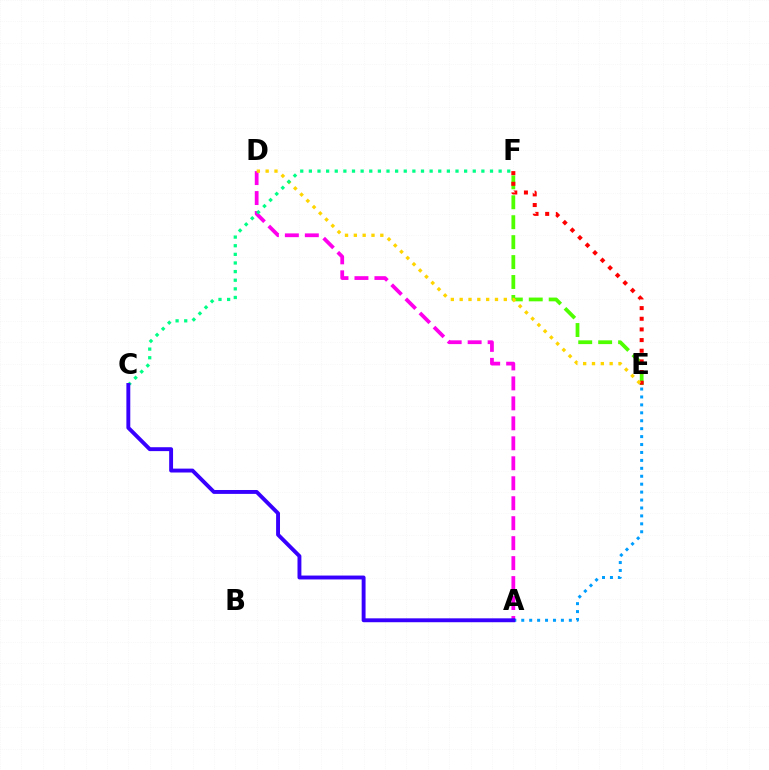{('E', 'F'): [{'color': '#4fff00', 'line_style': 'dashed', 'thickness': 2.71}, {'color': '#ff0000', 'line_style': 'dotted', 'thickness': 2.9}], ('A', 'D'): [{'color': '#ff00ed', 'line_style': 'dashed', 'thickness': 2.71}], ('D', 'E'): [{'color': '#ffd500', 'line_style': 'dotted', 'thickness': 2.4}], ('A', 'E'): [{'color': '#009eff', 'line_style': 'dotted', 'thickness': 2.15}], ('C', 'F'): [{'color': '#00ff86', 'line_style': 'dotted', 'thickness': 2.34}], ('A', 'C'): [{'color': '#3700ff', 'line_style': 'solid', 'thickness': 2.8}]}